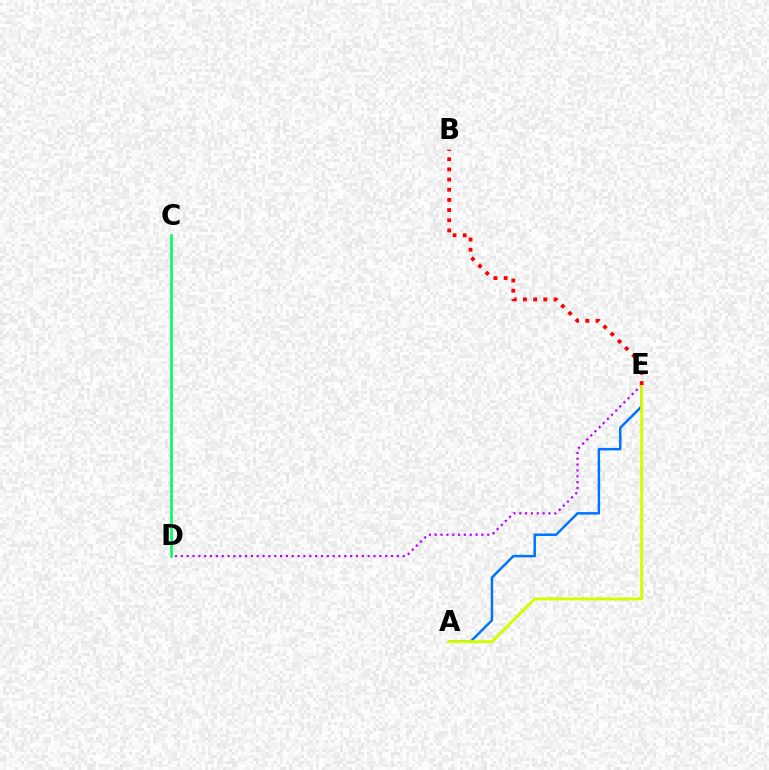{('A', 'E'): [{'color': '#0074ff', 'line_style': 'solid', 'thickness': 1.79}, {'color': '#d1ff00', 'line_style': 'solid', 'thickness': 2.14}], ('D', 'E'): [{'color': '#b900ff', 'line_style': 'dotted', 'thickness': 1.59}], ('C', 'D'): [{'color': '#00ff5c', 'line_style': 'solid', 'thickness': 1.89}], ('B', 'E'): [{'color': '#ff0000', 'line_style': 'dotted', 'thickness': 2.76}]}